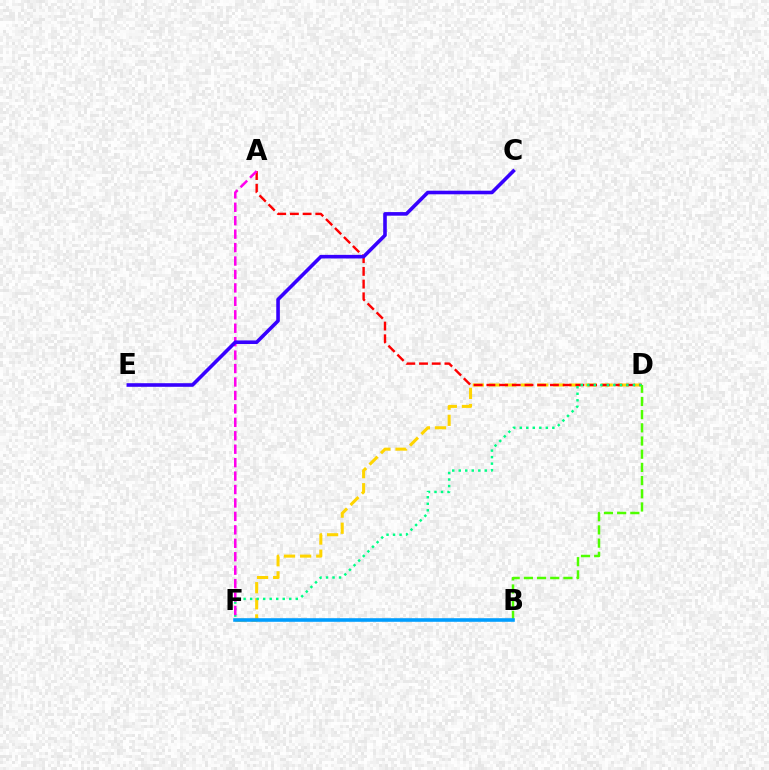{('D', 'F'): [{'color': '#ffd500', 'line_style': 'dashed', 'thickness': 2.19}, {'color': '#00ff86', 'line_style': 'dotted', 'thickness': 1.77}], ('A', 'D'): [{'color': '#ff0000', 'line_style': 'dashed', 'thickness': 1.73}], ('A', 'F'): [{'color': '#ff00ed', 'line_style': 'dashed', 'thickness': 1.83}], ('B', 'D'): [{'color': '#4fff00', 'line_style': 'dashed', 'thickness': 1.79}], ('B', 'F'): [{'color': '#009eff', 'line_style': 'solid', 'thickness': 2.58}], ('C', 'E'): [{'color': '#3700ff', 'line_style': 'solid', 'thickness': 2.59}]}